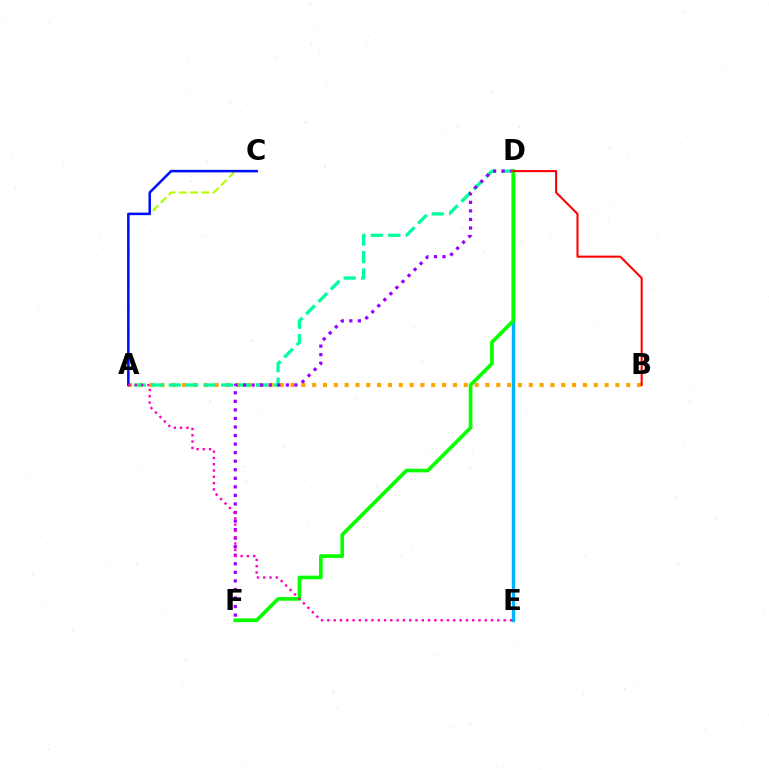{('A', 'B'): [{'color': '#ffa500', 'line_style': 'dotted', 'thickness': 2.94}], ('A', 'C'): [{'color': '#b3ff00', 'line_style': 'dashed', 'thickness': 1.53}, {'color': '#0010ff', 'line_style': 'solid', 'thickness': 1.82}], ('D', 'E'): [{'color': '#00b5ff', 'line_style': 'solid', 'thickness': 2.42}], ('A', 'D'): [{'color': '#00ff9d', 'line_style': 'dashed', 'thickness': 2.37}], ('D', 'F'): [{'color': '#9b00ff', 'line_style': 'dotted', 'thickness': 2.32}, {'color': '#08ff00', 'line_style': 'solid', 'thickness': 2.64}], ('B', 'D'): [{'color': '#ff0000', 'line_style': 'solid', 'thickness': 1.5}], ('A', 'E'): [{'color': '#ff00bd', 'line_style': 'dotted', 'thickness': 1.71}]}